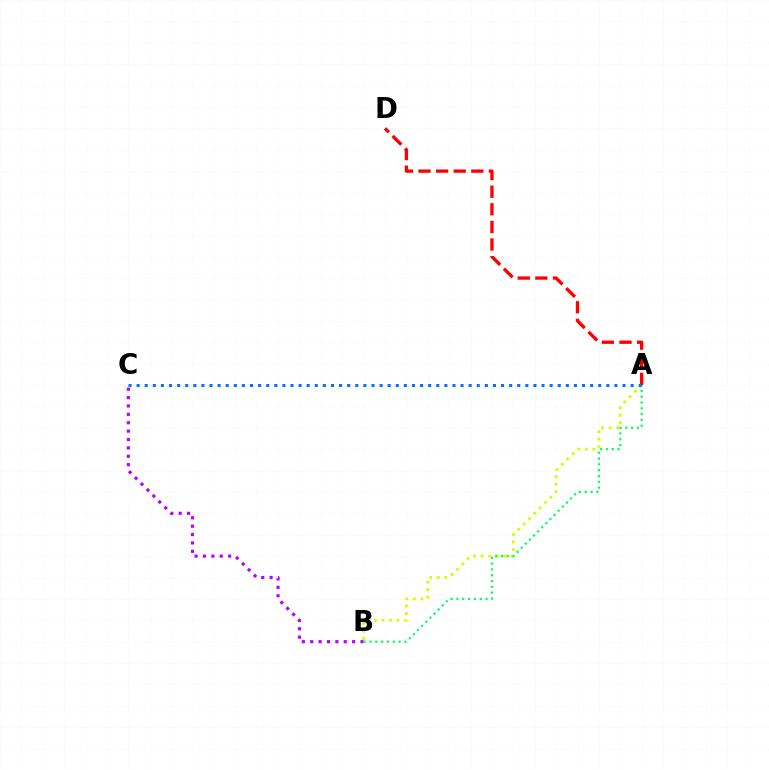{('A', 'D'): [{'color': '#ff0000', 'line_style': 'dashed', 'thickness': 2.39}], ('B', 'C'): [{'color': '#b900ff', 'line_style': 'dotted', 'thickness': 2.28}], ('A', 'B'): [{'color': '#d1ff00', 'line_style': 'dotted', 'thickness': 2.05}, {'color': '#00ff5c', 'line_style': 'dotted', 'thickness': 1.58}], ('A', 'C'): [{'color': '#0074ff', 'line_style': 'dotted', 'thickness': 2.2}]}